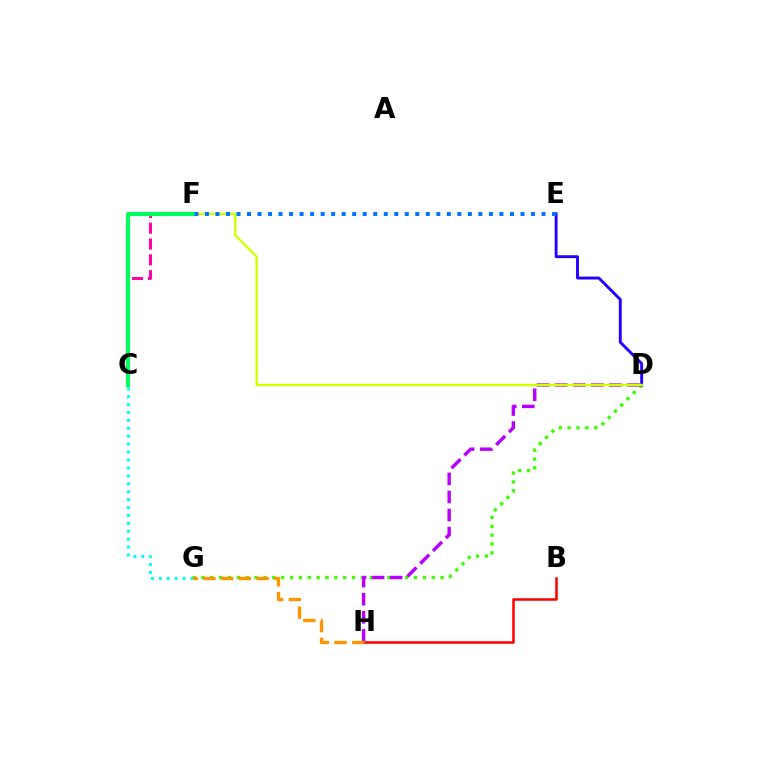{('C', 'G'): [{'color': '#00fff6', 'line_style': 'dotted', 'thickness': 2.15}], ('C', 'F'): [{'color': '#ff00ac', 'line_style': 'dashed', 'thickness': 2.15}, {'color': '#00ff5c', 'line_style': 'solid', 'thickness': 2.97}], ('D', 'G'): [{'color': '#3dff00', 'line_style': 'dotted', 'thickness': 2.41}], ('D', 'E'): [{'color': '#2500ff', 'line_style': 'solid', 'thickness': 2.09}], ('D', 'H'): [{'color': '#b900ff', 'line_style': 'dashed', 'thickness': 2.46}], ('D', 'F'): [{'color': '#d1ff00', 'line_style': 'solid', 'thickness': 1.74}], ('B', 'H'): [{'color': '#ff0000', 'line_style': 'solid', 'thickness': 1.82}], ('G', 'H'): [{'color': '#ff9400', 'line_style': 'dashed', 'thickness': 2.41}], ('E', 'F'): [{'color': '#0074ff', 'line_style': 'dotted', 'thickness': 2.86}]}